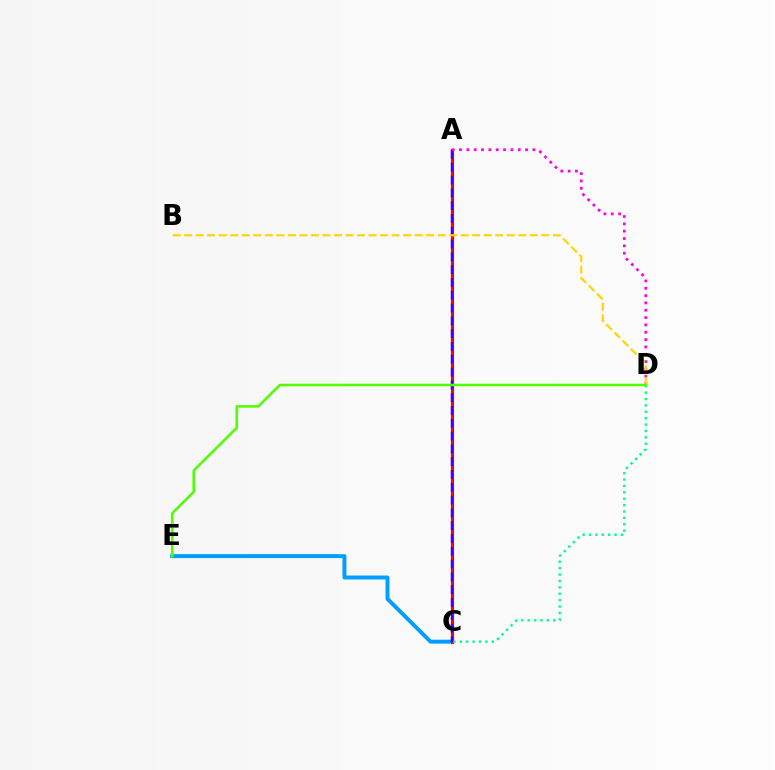{('C', 'E'): [{'color': '#009eff', 'line_style': 'solid', 'thickness': 2.83}], ('A', 'C'): [{'color': '#ff0000', 'line_style': 'solid', 'thickness': 2.27}, {'color': '#3700ff', 'line_style': 'dashed', 'thickness': 1.74}], ('C', 'D'): [{'color': '#00ff86', 'line_style': 'dotted', 'thickness': 1.74}], ('A', 'D'): [{'color': '#ff00ed', 'line_style': 'dotted', 'thickness': 1.99}], ('B', 'D'): [{'color': '#ffd500', 'line_style': 'dashed', 'thickness': 1.57}], ('D', 'E'): [{'color': '#4fff00', 'line_style': 'solid', 'thickness': 1.82}]}